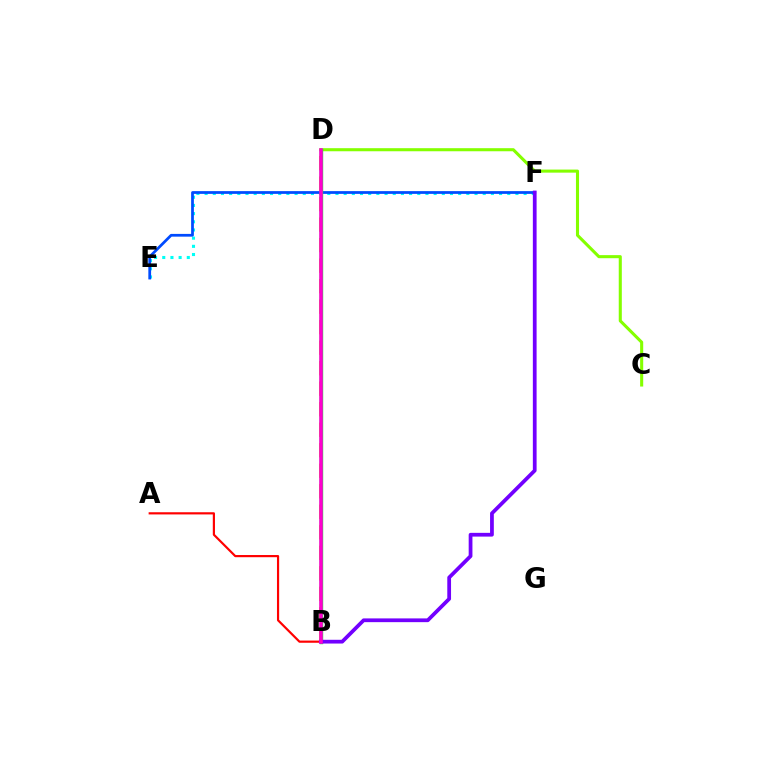{('C', 'D'): [{'color': '#84ff00', 'line_style': 'solid', 'thickness': 2.21}], ('E', 'F'): [{'color': '#00fff6', 'line_style': 'dotted', 'thickness': 2.22}, {'color': '#004bff', 'line_style': 'solid', 'thickness': 1.98}], ('B', 'D'): [{'color': '#ffbd00', 'line_style': 'dashed', 'thickness': 2.79}, {'color': '#00ff39', 'line_style': 'solid', 'thickness': 2.46}, {'color': '#ff00cf', 'line_style': 'solid', 'thickness': 2.57}], ('A', 'B'): [{'color': '#ff0000', 'line_style': 'solid', 'thickness': 1.57}], ('B', 'F'): [{'color': '#7200ff', 'line_style': 'solid', 'thickness': 2.7}]}